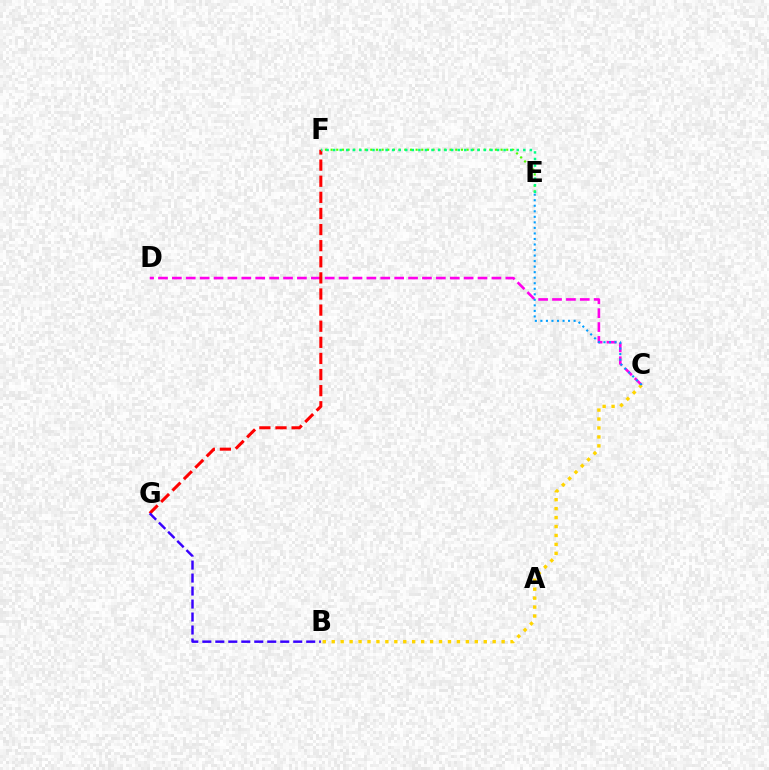{('E', 'F'): [{'color': '#4fff00', 'line_style': 'dotted', 'thickness': 1.54}, {'color': '#00ff86', 'line_style': 'dotted', 'thickness': 1.78}], ('C', 'D'): [{'color': '#ff00ed', 'line_style': 'dashed', 'thickness': 1.89}], ('F', 'G'): [{'color': '#ff0000', 'line_style': 'dashed', 'thickness': 2.19}], ('B', 'G'): [{'color': '#3700ff', 'line_style': 'dashed', 'thickness': 1.76}], ('B', 'C'): [{'color': '#ffd500', 'line_style': 'dotted', 'thickness': 2.43}], ('C', 'E'): [{'color': '#009eff', 'line_style': 'dotted', 'thickness': 1.5}]}